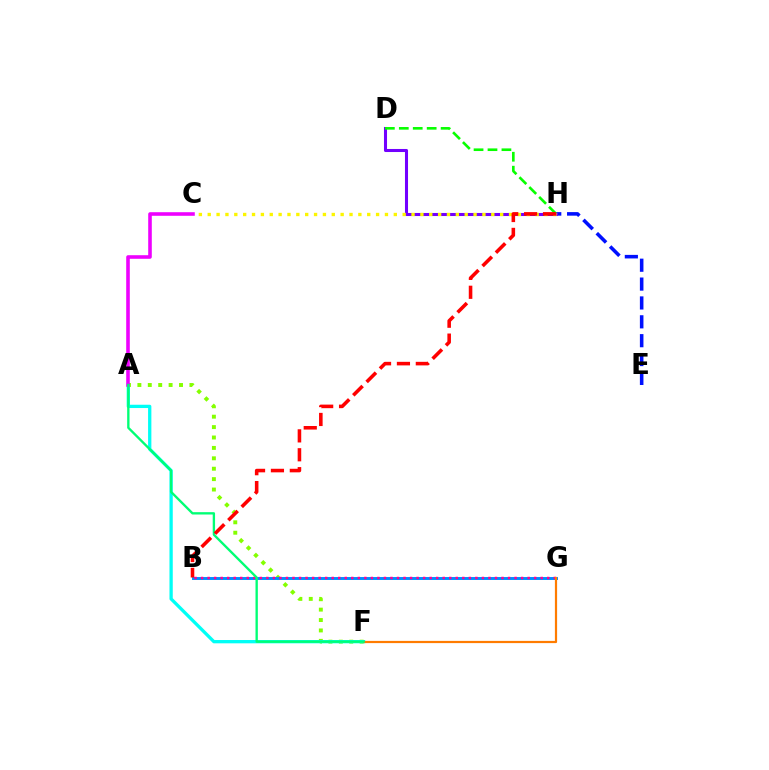{('A', 'F'): [{'color': '#84ff00', 'line_style': 'dotted', 'thickness': 2.83}, {'color': '#00fff6', 'line_style': 'solid', 'thickness': 2.37}, {'color': '#00ff74', 'line_style': 'solid', 'thickness': 1.69}], ('E', 'H'): [{'color': '#0010ff', 'line_style': 'dashed', 'thickness': 2.56}], ('B', 'G'): [{'color': '#008cff', 'line_style': 'solid', 'thickness': 2.11}, {'color': '#ff0094', 'line_style': 'dotted', 'thickness': 1.77}], ('A', 'C'): [{'color': '#ee00ff', 'line_style': 'solid', 'thickness': 2.58}], ('F', 'G'): [{'color': '#ff7c00', 'line_style': 'solid', 'thickness': 1.59}], ('D', 'H'): [{'color': '#7200ff', 'line_style': 'solid', 'thickness': 2.2}, {'color': '#08ff00', 'line_style': 'dashed', 'thickness': 1.89}], ('C', 'H'): [{'color': '#fcf500', 'line_style': 'dotted', 'thickness': 2.41}], ('B', 'H'): [{'color': '#ff0000', 'line_style': 'dashed', 'thickness': 2.57}]}